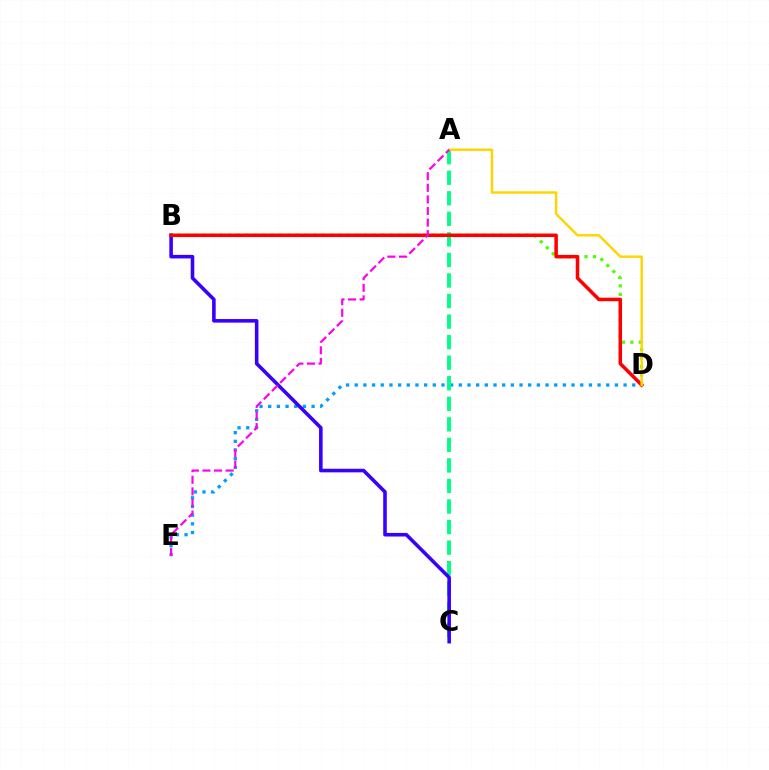{('D', 'E'): [{'color': '#009eff', 'line_style': 'dotted', 'thickness': 2.36}], ('B', 'D'): [{'color': '#4fff00', 'line_style': 'dotted', 'thickness': 2.31}, {'color': '#ff0000', 'line_style': 'solid', 'thickness': 2.54}], ('A', 'C'): [{'color': '#00ff86', 'line_style': 'dashed', 'thickness': 2.79}], ('B', 'C'): [{'color': '#3700ff', 'line_style': 'solid', 'thickness': 2.57}], ('A', 'D'): [{'color': '#ffd500', 'line_style': 'solid', 'thickness': 1.74}], ('A', 'E'): [{'color': '#ff00ed', 'line_style': 'dashed', 'thickness': 1.57}]}